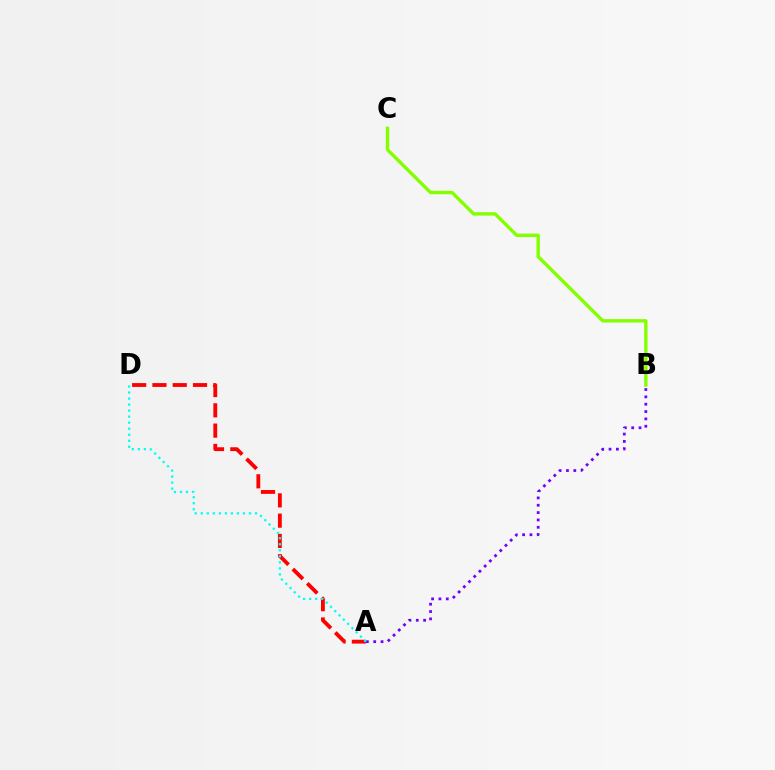{('A', 'B'): [{'color': '#7200ff', 'line_style': 'dotted', 'thickness': 1.99}], ('A', 'D'): [{'color': '#ff0000', 'line_style': 'dashed', 'thickness': 2.76}, {'color': '#00fff6', 'line_style': 'dotted', 'thickness': 1.64}], ('B', 'C'): [{'color': '#84ff00', 'line_style': 'solid', 'thickness': 2.45}]}